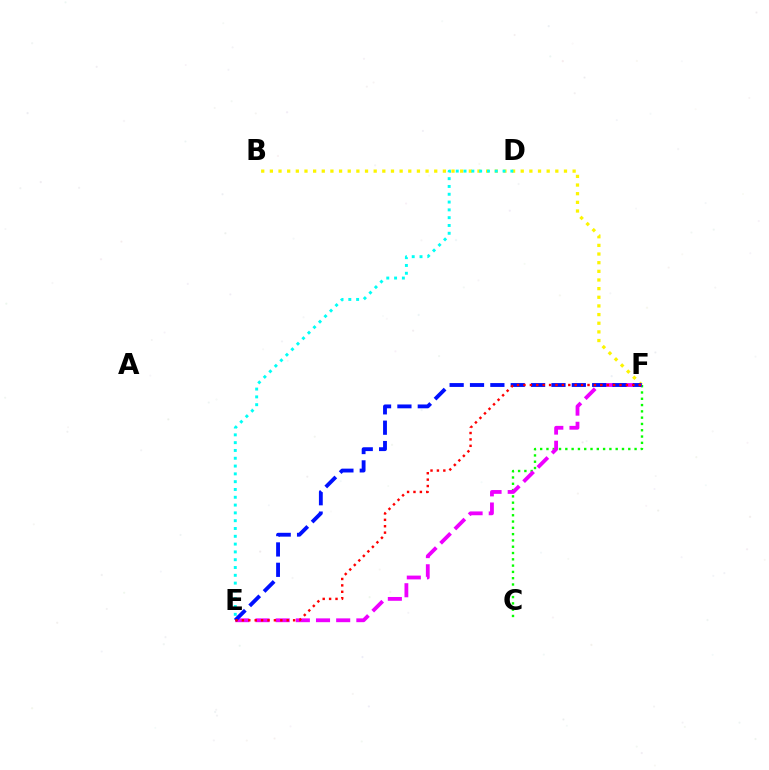{('B', 'F'): [{'color': '#fcf500', 'line_style': 'dotted', 'thickness': 2.35}], ('D', 'E'): [{'color': '#00fff6', 'line_style': 'dotted', 'thickness': 2.12}], ('C', 'F'): [{'color': '#08ff00', 'line_style': 'dotted', 'thickness': 1.71}], ('E', 'F'): [{'color': '#ee00ff', 'line_style': 'dashed', 'thickness': 2.74}, {'color': '#0010ff', 'line_style': 'dashed', 'thickness': 2.77}, {'color': '#ff0000', 'line_style': 'dotted', 'thickness': 1.74}]}